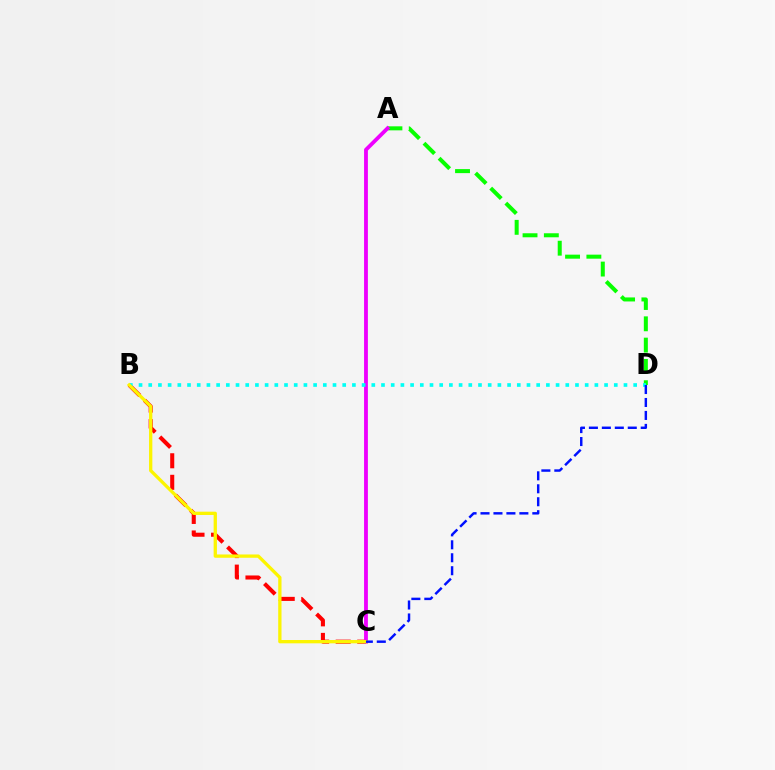{('A', 'D'): [{'color': '#08ff00', 'line_style': 'dashed', 'thickness': 2.89}], ('B', 'C'): [{'color': '#ff0000', 'line_style': 'dashed', 'thickness': 2.93}, {'color': '#fcf500', 'line_style': 'solid', 'thickness': 2.37}], ('A', 'C'): [{'color': '#ee00ff', 'line_style': 'solid', 'thickness': 2.75}], ('B', 'D'): [{'color': '#00fff6', 'line_style': 'dotted', 'thickness': 2.64}], ('C', 'D'): [{'color': '#0010ff', 'line_style': 'dashed', 'thickness': 1.76}]}